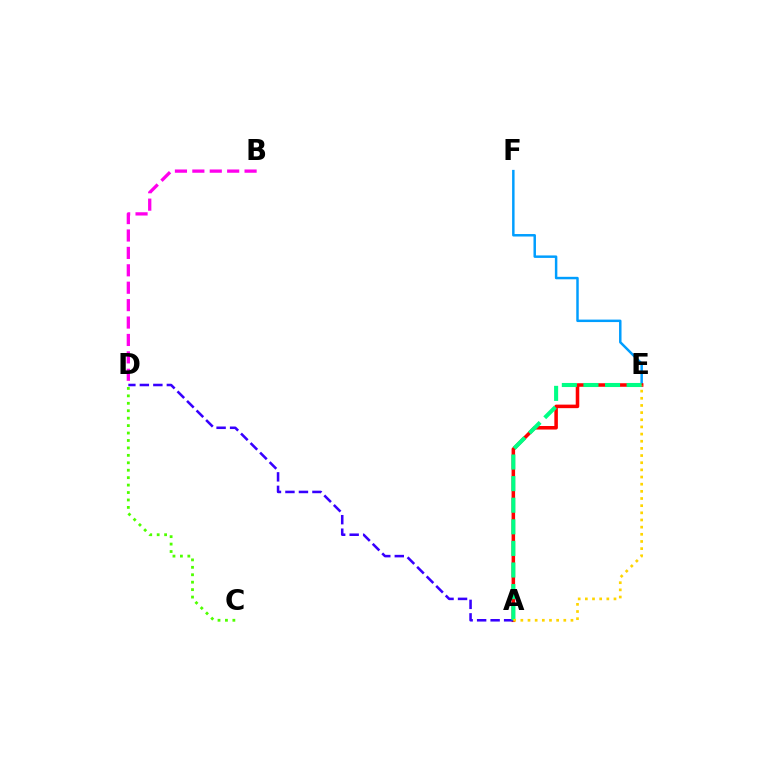{('E', 'F'): [{'color': '#009eff', 'line_style': 'solid', 'thickness': 1.78}], ('A', 'E'): [{'color': '#ff0000', 'line_style': 'solid', 'thickness': 2.55}, {'color': '#00ff86', 'line_style': 'dashed', 'thickness': 2.93}, {'color': '#ffd500', 'line_style': 'dotted', 'thickness': 1.94}], ('A', 'D'): [{'color': '#3700ff', 'line_style': 'dashed', 'thickness': 1.83}], ('C', 'D'): [{'color': '#4fff00', 'line_style': 'dotted', 'thickness': 2.02}], ('B', 'D'): [{'color': '#ff00ed', 'line_style': 'dashed', 'thickness': 2.37}]}